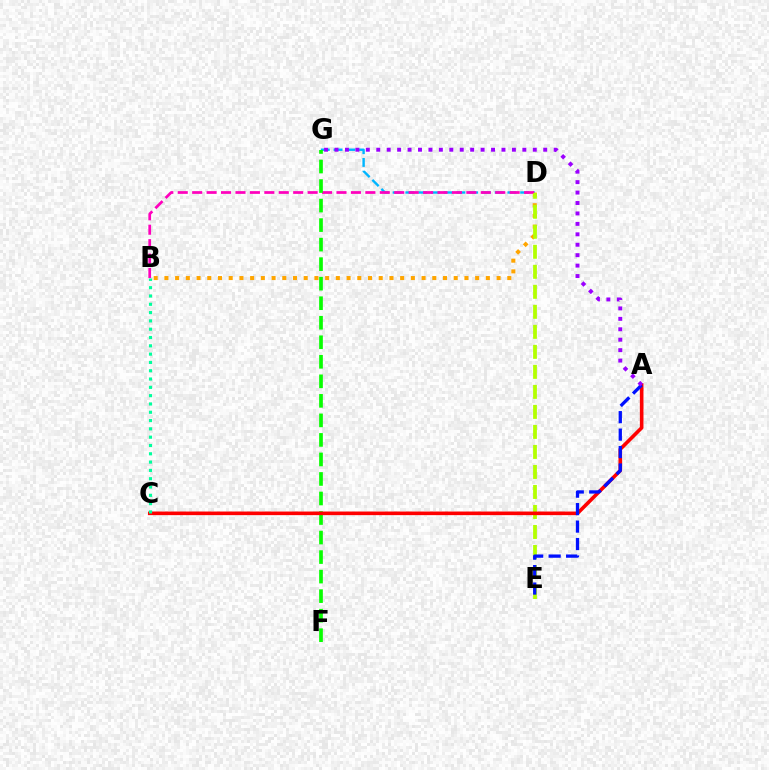{('D', 'G'): [{'color': '#00b5ff', 'line_style': 'dashed', 'thickness': 1.73}], ('B', 'D'): [{'color': '#ffa500', 'line_style': 'dotted', 'thickness': 2.91}, {'color': '#ff00bd', 'line_style': 'dashed', 'thickness': 1.96}], ('D', 'E'): [{'color': '#b3ff00', 'line_style': 'dashed', 'thickness': 2.72}], ('F', 'G'): [{'color': '#08ff00', 'line_style': 'dashed', 'thickness': 2.65}], ('A', 'C'): [{'color': '#ff0000', 'line_style': 'solid', 'thickness': 2.6}], ('A', 'E'): [{'color': '#0010ff', 'line_style': 'dashed', 'thickness': 2.37}], ('B', 'C'): [{'color': '#00ff9d', 'line_style': 'dotted', 'thickness': 2.26}], ('A', 'G'): [{'color': '#9b00ff', 'line_style': 'dotted', 'thickness': 2.84}]}